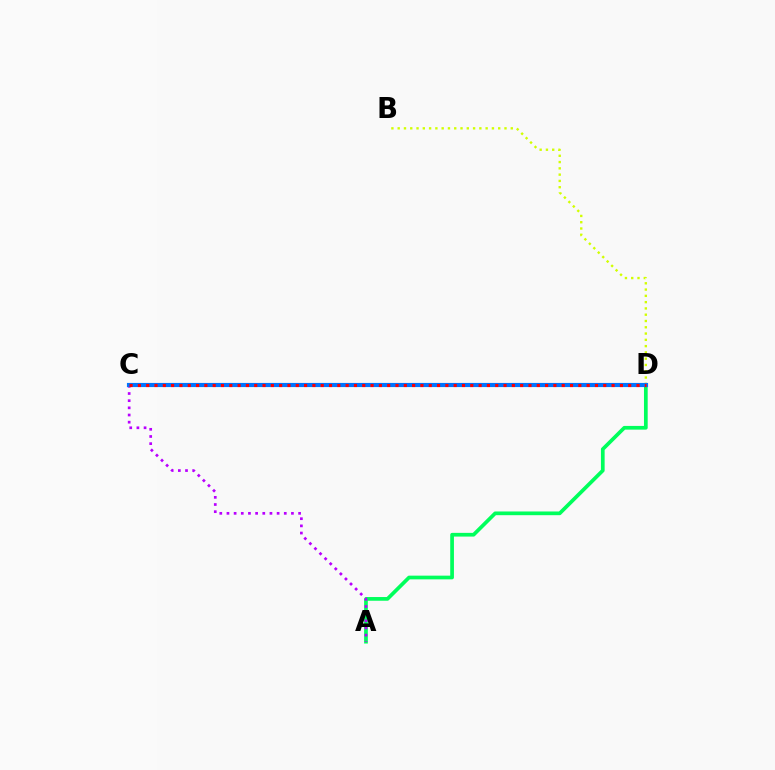{('B', 'D'): [{'color': '#d1ff00', 'line_style': 'dotted', 'thickness': 1.71}], ('A', 'D'): [{'color': '#00ff5c', 'line_style': 'solid', 'thickness': 2.67}], ('A', 'C'): [{'color': '#b900ff', 'line_style': 'dotted', 'thickness': 1.95}], ('C', 'D'): [{'color': '#0074ff', 'line_style': 'solid', 'thickness': 2.98}, {'color': '#ff0000', 'line_style': 'dotted', 'thickness': 2.26}]}